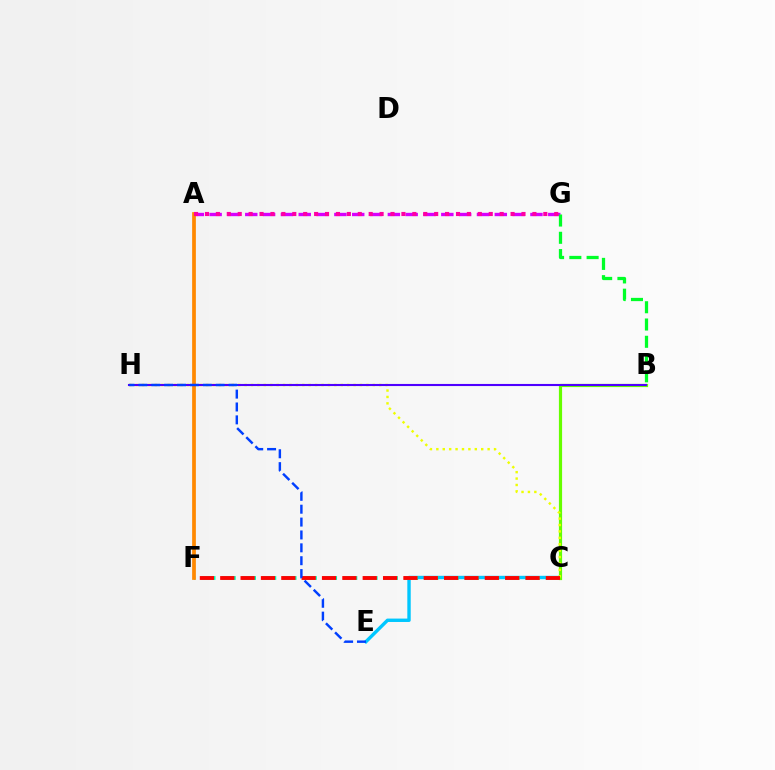{('C', 'E'): [{'color': '#00c7ff', 'line_style': 'solid', 'thickness': 2.45}], ('C', 'F'): [{'color': '#00ffaf', 'line_style': 'dashed', 'thickness': 2.75}, {'color': '#ff0000', 'line_style': 'dashed', 'thickness': 2.76}], ('B', 'C'): [{'color': '#66ff00', 'line_style': 'solid', 'thickness': 2.3}], ('A', 'G'): [{'color': '#d600ff', 'line_style': 'dashed', 'thickness': 2.42}, {'color': '#ff00a0', 'line_style': 'dotted', 'thickness': 2.97}], ('C', 'H'): [{'color': '#eeff00', 'line_style': 'dotted', 'thickness': 1.74}], ('B', 'G'): [{'color': '#00ff27', 'line_style': 'dashed', 'thickness': 2.35}], ('A', 'F'): [{'color': '#ff8800', 'line_style': 'solid', 'thickness': 2.69}], ('B', 'H'): [{'color': '#4f00ff', 'line_style': 'solid', 'thickness': 1.51}], ('E', 'H'): [{'color': '#003fff', 'line_style': 'dashed', 'thickness': 1.75}]}